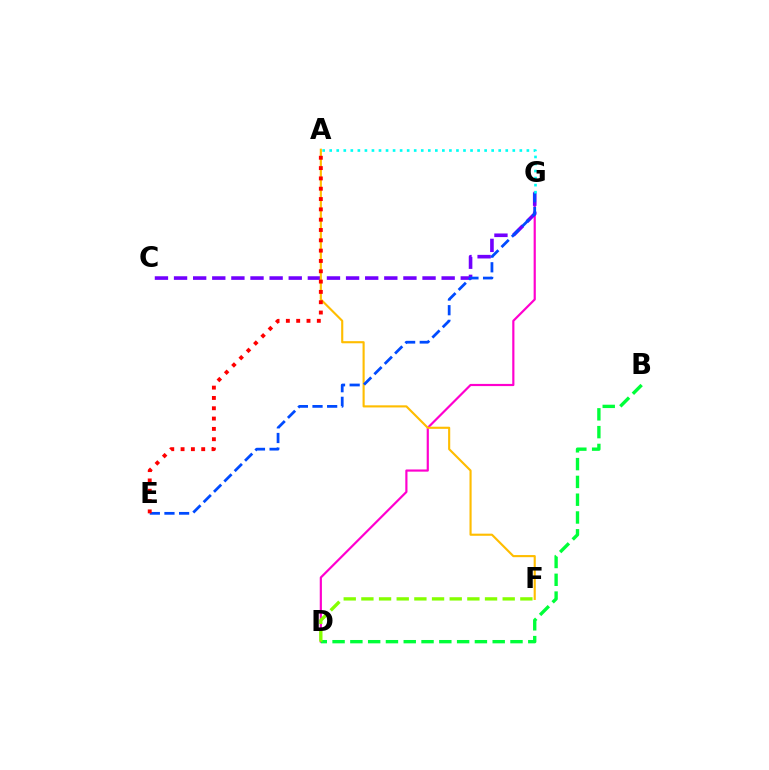{('D', 'G'): [{'color': '#ff00cf', 'line_style': 'solid', 'thickness': 1.57}], ('B', 'D'): [{'color': '#00ff39', 'line_style': 'dashed', 'thickness': 2.42}], ('C', 'G'): [{'color': '#7200ff', 'line_style': 'dashed', 'thickness': 2.6}], ('A', 'F'): [{'color': '#ffbd00', 'line_style': 'solid', 'thickness': 1.53}], ('E', 'G'): [{'color': '#004bff', 'line_style': 'dashed', 'thickness': 1.99}], ('A', 'G'): [{'color': '#00fff6', 'line_style': 'dotted', 'thickness': 1.91}], ('A', 'E'): [{'color': '#ff0000', 'line_style': 'dotted', 'thickness': 2.8}], ('D', 'F'): [{'color': '#84ff00', 'line_style': 'dashed', 'thickness': 2.4}]}